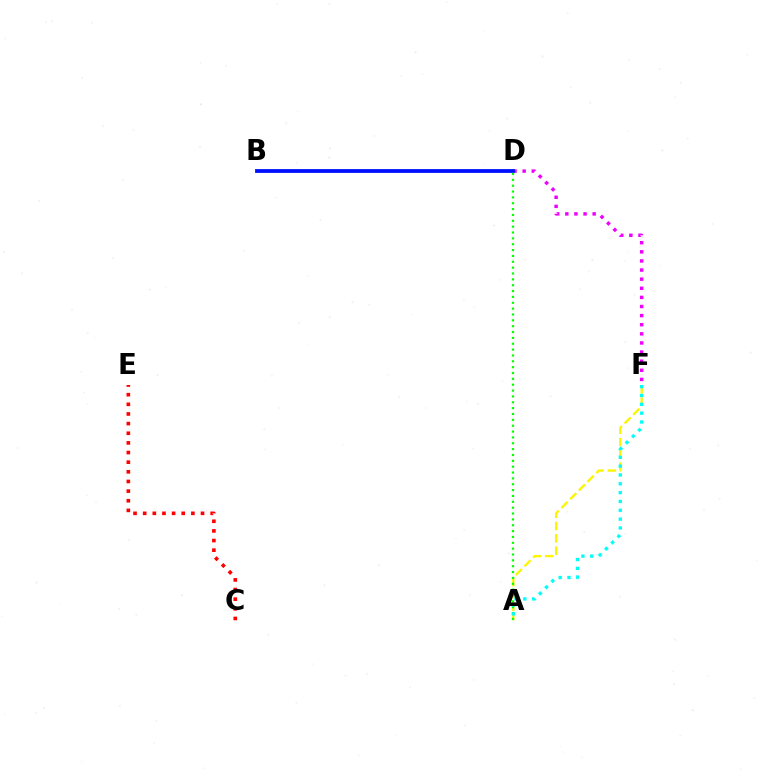{('A', 'F'): [{'color': '#fcf500', 'line_style': 'dashed', 'thickness': 1.67}, {'color': '#00fff6', 'line_style': 'dotted', 'thickness': 2.4}], ('D', 'F'): [{'color': '#ee00ff', 'line_style': 'dotted', 'thickness': 2.48}], ('B', 'D'): [{'color': '#0010ff', 'line_style': 'solid', 'thickness': 2.74}], ('C', 'E'): [{'color': '#ff0000', 'line_style': 'dotted', 'thickness': 2.62}], ('A', 'D'): [{'color': '#08ff00', 'line_style': 'dotted', 'thickness': 1.59}]}